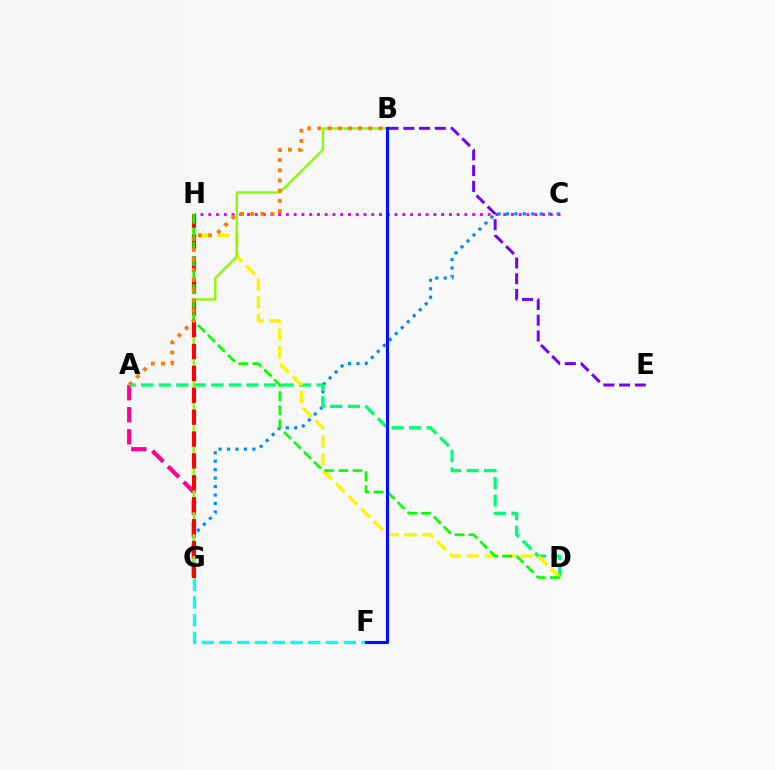{('C', 'G'): [{'color': '#008cff', 'line_style': 'dotted', 'thickness': 2.29}], ('A', 'G'): [{'color': '#ff0094', 'line_style': 'dashed', 'thickness': 2.99}], ('A', 'D'): [{'color': '#00ff74', 'line_style': 'dashed', 'thickness': 2.38}], ('F', 'G'): [{'color': '#00fff6', 'line_style': 'dashed', 'thickness': 2.41}], ('D', 'H'): [{'color': '#fcf500', 'line_style': 'dashed', 'thickness': 2.43}, {'color': '#08ff00', 'line_style': 'dashed', 'thickness': 1.92}], ('B', 'G'): [{'color': '#84ff00', 'line_style': 'solid', 'thickness': 1.69}], ('G', 'H'): [{'color': '#ff0000', 'line_style': 'dashed', 'thickness': 2.97}], ('C', 'H'): [{'color': '#ee00ff', 'line_style': 'dotted', 'thickness': 2.11}], ('A', 'B'): [{'color': '#ff7c00', 'line_style': 'dotted', 'thickness': 2.77}], ('B', 'E'): [{'color': '#7200ff', 'line_style': 'dashed', 'thickness': 2.14}], ('B', 'F'): [{'color': '#0010ff', 'line_style': 'solid', 'thickness': 2.25}]}